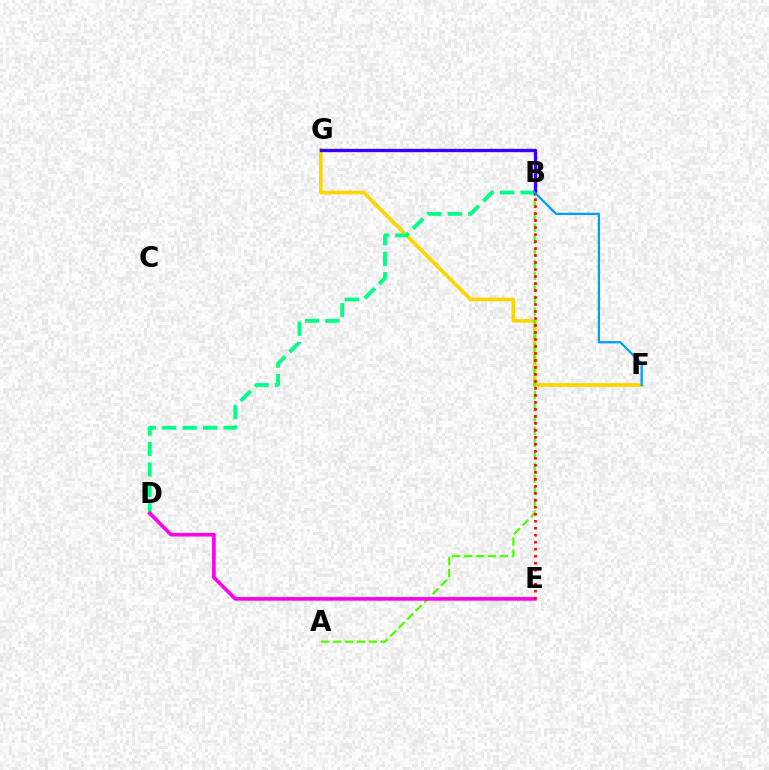{('F', 'G'): [{'color': '#ffd500', 'line_style': 'solid', 'thickness': 2.65}], ('B', 'D'): [{'color': '#00ff86', 'line_style': 'dashed', 'thickness': 2.77}], ('A', 'B'): [{'color': '#4fff00', 'line_style': 'dashed', 'thickness': 1.62}], ('B', 'G'): [{'color': '#3700ff', 'line_style': 'solid', 'thickness': 2.39}], ('D', 'E'): [{'color': '#ff00ed', 'line_style': 'solid', 'thickness': 2.62}], ('B', 'F'): [{'color': '#009eff', 'line_style': 'solid', 'thickness': 1.65}], ('B', 'E'): [{'color': '#ff0000', 'line_style': 'dotted', 'thickness': 1.9}]}